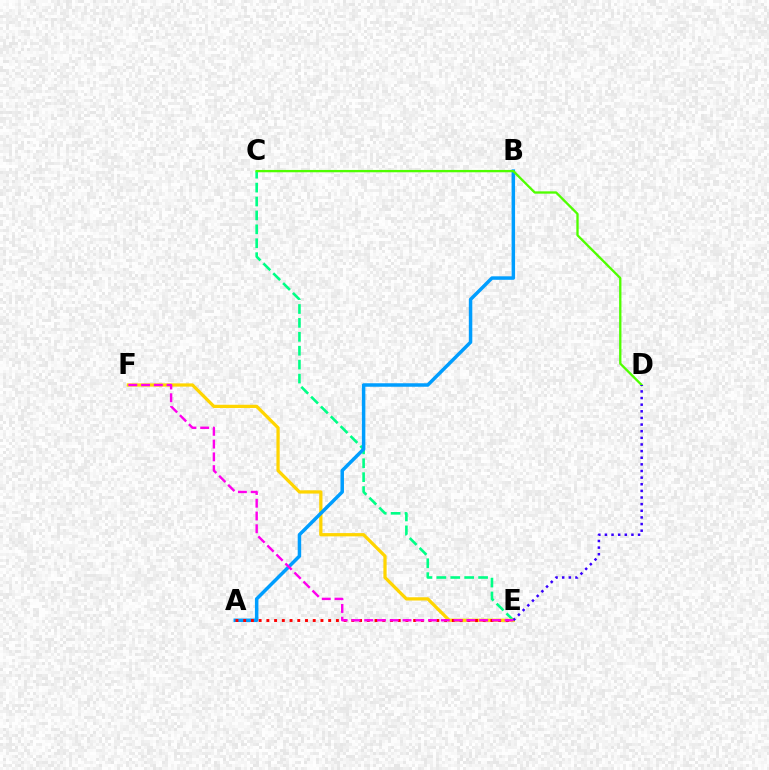{('C', 'E'): [{'color': '#00ff86', 'line_style': 'dashed', 'thickness': 1.89}], ('E', 'F'): [{'color': '#ffd500', 'line_style': 'solid', 'thickness': 2.34}, {'color': '#ff00ed', 'line_style': 'dashed', 'thickness': 1.73}], ('A', 'B'): [{'color': '#009eff', 'line_style': 'solid', 'thickness': 2.51}], ('A', 'E'): [{'color': '#ff0000', 'line_style': 'dotted', 'thickness': 2.1}], ('C', 'D'): [{'color': '#4fff00', 'line_style': 'solid', 'thickness': 1.67}], ('D', 'E'): [{'color': '#3700ff', 'line_style': 'dotted', 'thickness': 1.8}]}